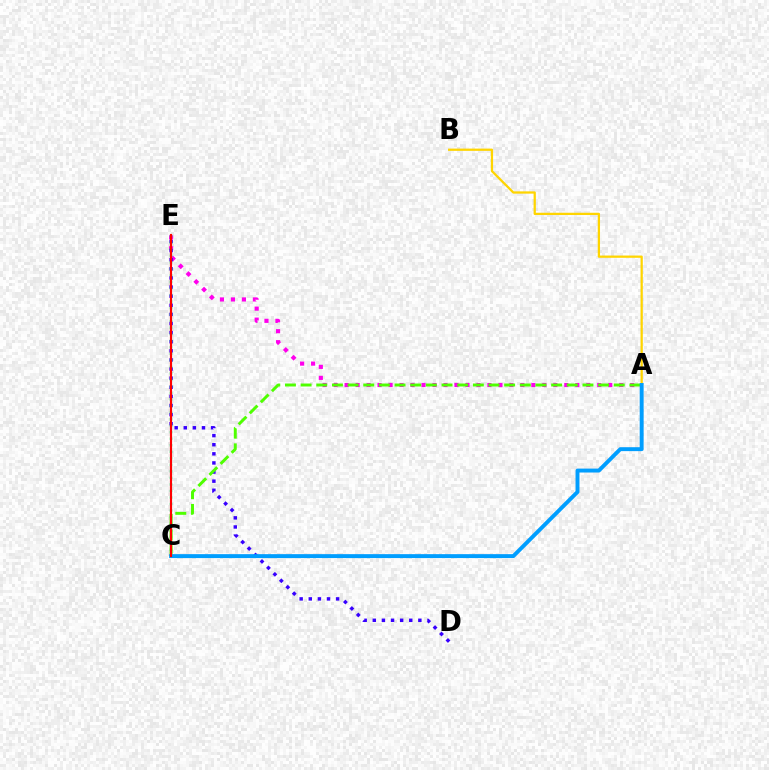{('A', 'E'): [{'color': '#ff00ed', 'line_style': 'dotted', 'thickness': 2.98}], ('D', 'E'): [{'color': '#3700ff', 'line_style': 'dotted', 'thickness': 2.48}], ('C', 'E'): [{'color': '#00ff86', 'line_style': 'dotted', 'thickness': 1.77}, {'color': '#ff0000', 'line_style': 'solid', 'thickness': 1.55}], ('A', 'B'): [{'color': '#ffd500', 'line_style': 'solid', 'thickness': 1.63}], ('A', 'C'): [{'color': '#4fff00', 'line_style': 'dashed', 'thickness': 2.13}, {'color': '#009eff', 'line_style': 'solid', 'thickness': 2.83}]}